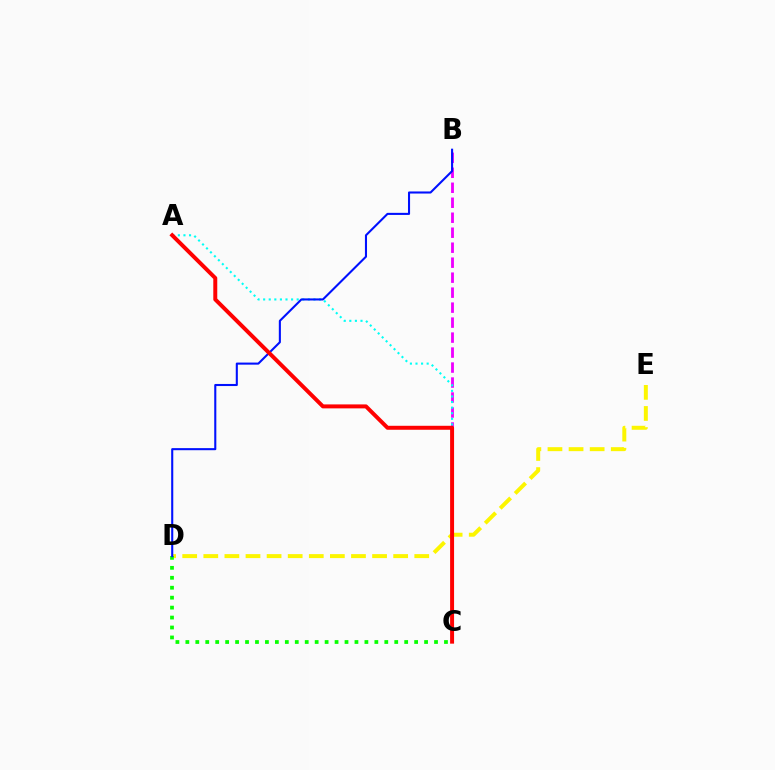{('B', 'C'): [{'color': '#ee00ff', 'line_style': 'dashed', 'thickness': 2.04}], ('A', 'C'): [{'color': '#00fff6', 'line_style': 'dotted', 'thickness': 1.52}, {'color': '#ff0000', 'line_style': 'solid', 'thickness': 2.86}], ('D', 'E'): [{'color': '#fcf500', 'line_style': 'dashed', 'thickness': 2.87}], ('C', 'D'): [{'color': '#08ff00', 'line_style': 'dotted', 'thickness': 2.7}], ('B', 'D'): [{'color': '#0010ff', 'line_style': 'solid', 'thickness': 1.5}]}